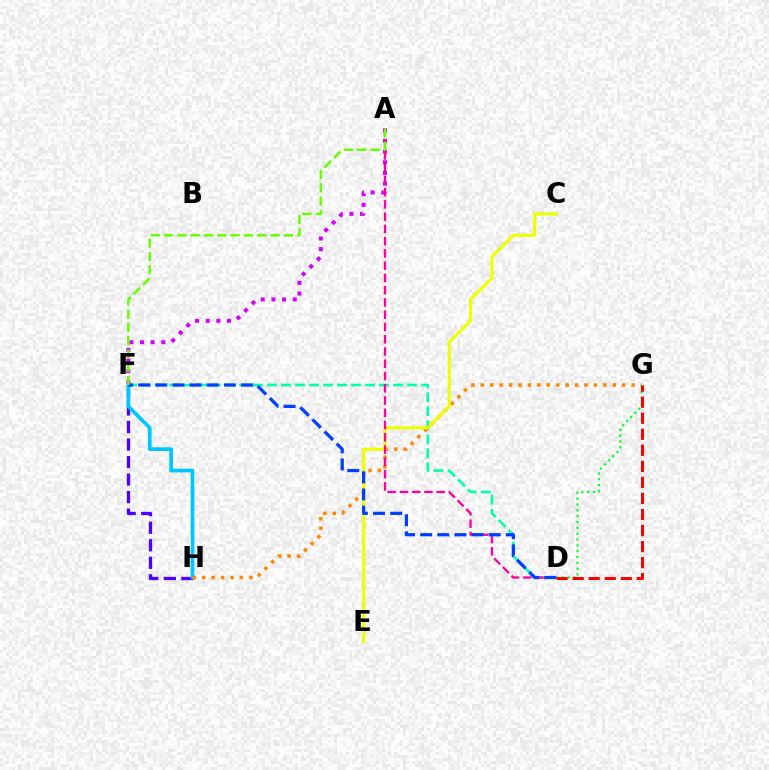{('F', 'H'): [{'color': '#4f00ff', 'line_style': 'dashed', 'thickness': 2.38}, {'color': '#00c7ff', 'line_style': 'solid', 'thickness': 2.66}], ('D', 'F'): [{'color': '#00ffaf', 'line_style': 'dashed', 'thickness': 1.9}, {'color': '#003fff', 'line_style': 'dashed', 'thickness': 2.33}], ('A', 'F'): [{'color': '#d600ff', 'line_style': 'dotted', 'thickness': 2.89}, {'color': '#66ff00', 'line_style': 'dashed', 'thickness': 1.81}], ('G', 'H'): [{'color': '#ff8800', 'line_style': 'dotted', 'thickness': 2.56}], ('C', 'E'): [{'color': '#eeff00', 'line_style': 'solid', 'thickness': 2.24}], ('A', 'D'): [{'color': '#ff00a0', 'line_style': 'dashed', 'thickness': 1.67}], ('D', 'G'): [{'color': '#00ff27', 'line_style': 'dotted', 'thickness': 1.58}, {'color': '#ff0000', 'line_style': 'dashed', 'thickness': 2.18}]}